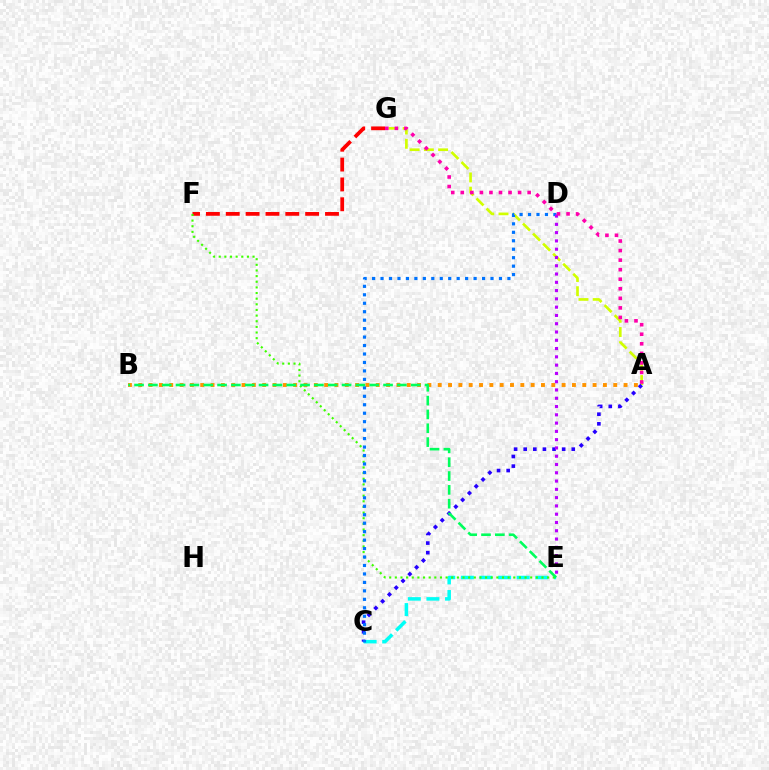{('F', 'G'): [{'color': '#ff0000', 'line_style': 'dashed', 'thickness': 2.7}], ('C', 'E'): [{'color': '#00fff6', 'line_style': 'dashed', 'thickness': 2.53}], ('A', 'B'): [{'color': '#ff9400', 'line_style': 'dotted', 'thickness': 2.81}], ('A', 'G'): [{'color': '#d1ff00', 'line_style': 'dashed', 'thickness': 1.93}, {'color': '#ff00ac', 'line_style': 'dotted', 'thickness': 2.59}], ('A', 'C'): [{'color': '#2500ff', 'line_style': 'dotted', 'thickness': 2.61}], ('E', 'F'): [{'color': '#3dff00', 'line_style': 'dotted', 'thickness': 1.53}], ('C', 'D'): [{'color': '#0074ff', 'line_style': 'dotted', 'thickness': 2.3}], ('D', 'E'): [{'color': '#b900ff', 'line_style': 'dotted', 'thickness': 2.25}], ('B', 'E'): [{'color': '#00ff5c', 'line_style': 'dashed', 'thickness': 1.88}]}